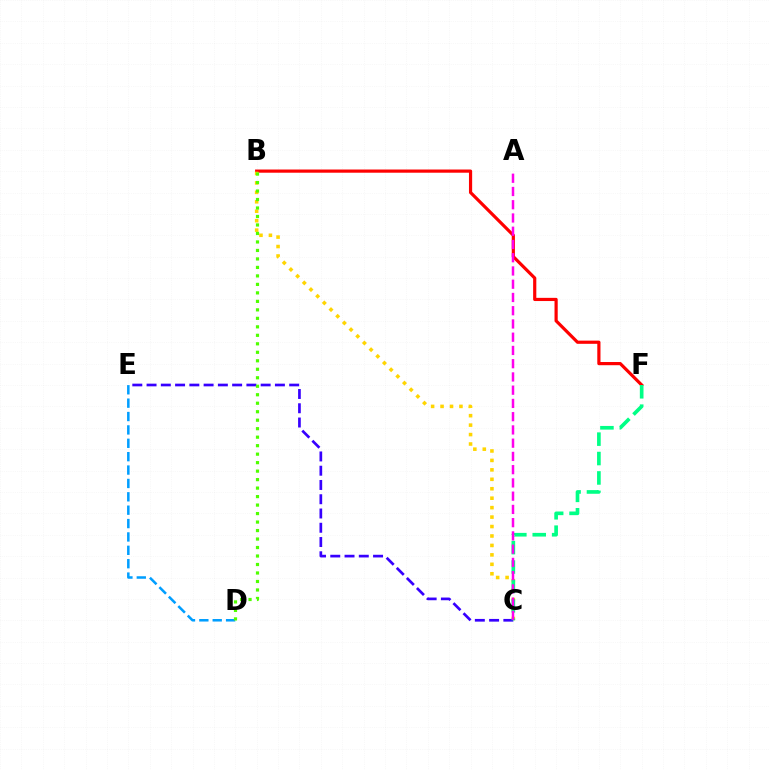{('B', 'F'): [{'color': '#ff0000', 'line_style': 'solid', 'thickness': 2.3}], ('B', 'C'): [{'color': '#ffd500', 'line_style': 'dotted', 'thickness': 2.57}], ('D', 'E'): [{'color': '#009eff', 'line_style': 'dashed', 'thickness': 1.82}], ('C', 'E'): [{'color': '#3700ff', 'line_style': 'dashed', 'thickness': 1.94}], ('C', 'F'): [{'color': '#00ff86', 'line_style': 'dashed', 'thickness': 2.64}], ('A', 'C'): [{'color': '#ff00ed', 'line_style': 'dashed', 'thickness': 1.8}], ('B', 'D'): [{'color': '#4fff00', 'line_style': 'dotted', 'thickness': 2.31}]}